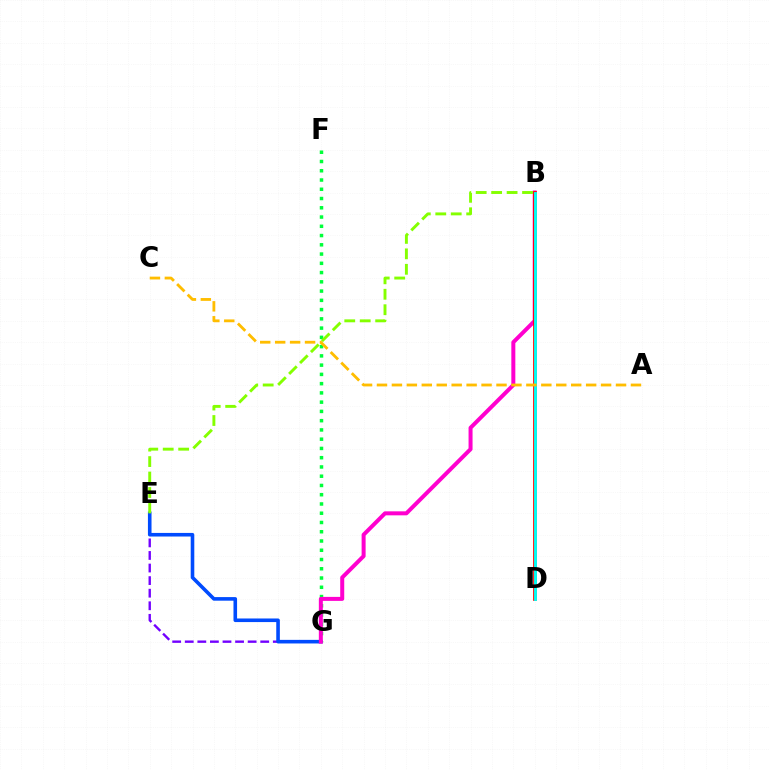{('E', 'G'): [{'color': '#7200ff', 'line_style': 'dashed', 'thickness': 1.71}, {'color': '#004bff', 'line_style': 'solid', 'thickness': 2.59}], ('F', 'G'): [{'color': '#00ff39', 'line_style': 'dotted', 'thickness': 2.51}], ('B', 'G'): [{'color': '#ff00cf', 'line_style': 'solid', 'thickness': 2.88}], ('B', 'D'): [{'color': '#ff0000', 'line_style': 'solid', 'thickness': 2.66}, {'color': '#00fff6', 'line_style': 'solid', 'thickness': 2.06}], ('B', 'E'): [{'color': '#84ff00', 'line_style': 'dashed', 'thickness': 2.1}], ('A', 'C'): [{'color': '#ffbd00', 'line_style': 'dashed', 'thickness': 2.03}]}